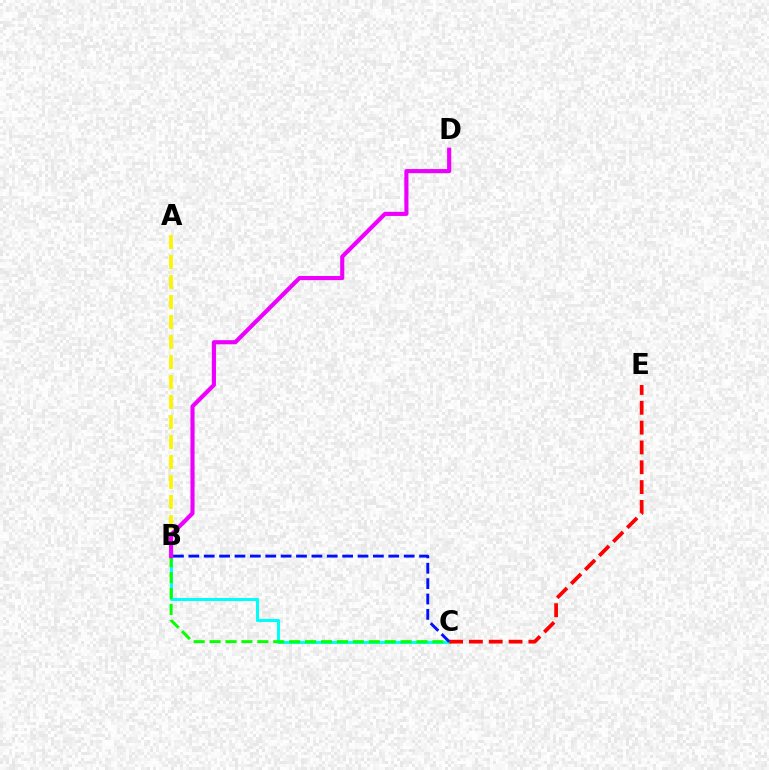{('B', 'C'): [{'color': '#00fff6', 'line_style': 'solid', 'thickness': 2.2}, {'color': '#08ff00', 'line_style': 'dashed', 'thickness': 2.16}, {'color': '#0010ff', 'line_style': 'dashed', 'thickness': 2.09}], ('A', 'B'): [{'color': '#fcf500', 'line_style': 'dashed', 'thickness': 2.72}], ('C', 'E'): [{'color': '#ff0000', 'line_style': 'dashed', 'thickness': 2.69}], ('B', 'D'): [{'color': '#ee00ff', 'line_style': 'solid', 'thickness': 2.97}]}